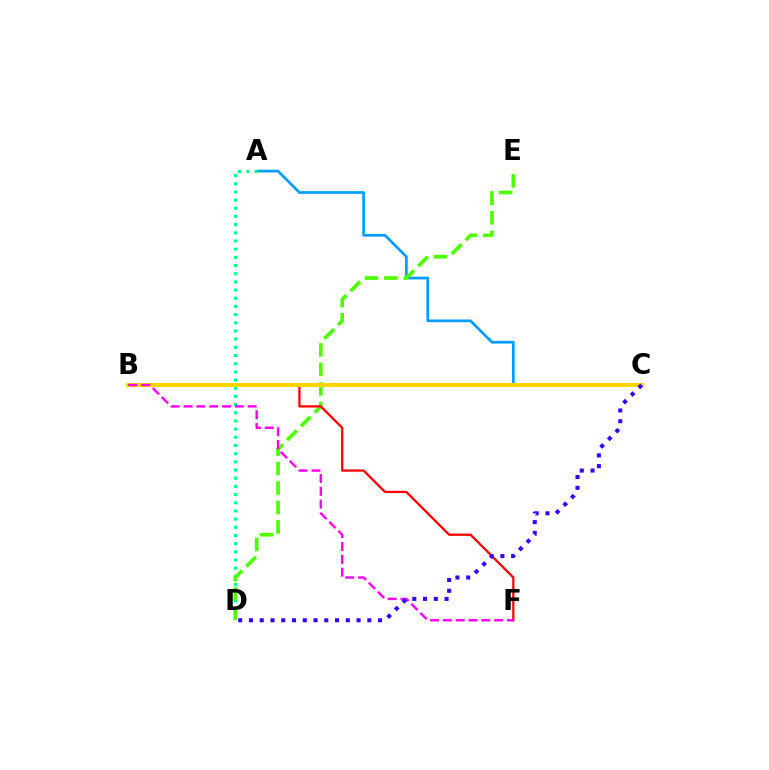{('A', 'C'): [{'color': '#009eff', 'line_style': 'solid', 'thickness': 1.96}], ('A', 'D'): [{'color': '#00ff86', 'line_style': 'dotted', 'thickness': 2.22}], ('D', 'E'): [{'color': '#4fff00', 'line_style': 'dashed', 'thickness': 2.65}], ('B', 'F'): [{'color': '#ff0000', 'line_style': 'solid', 'thickness': 1.65}, {'color': '#ff00ed', 'line_style': 'dashed', 'thickness': 1.74}], ('B', 'C'): [{'color': '#ffd500', 'line_style': 'solid', 'thickness': 2.88}], ('C', 'D'): [{'color': '#3700ff', 'line_style': 'dotted', 'thickness': 2.92}]}